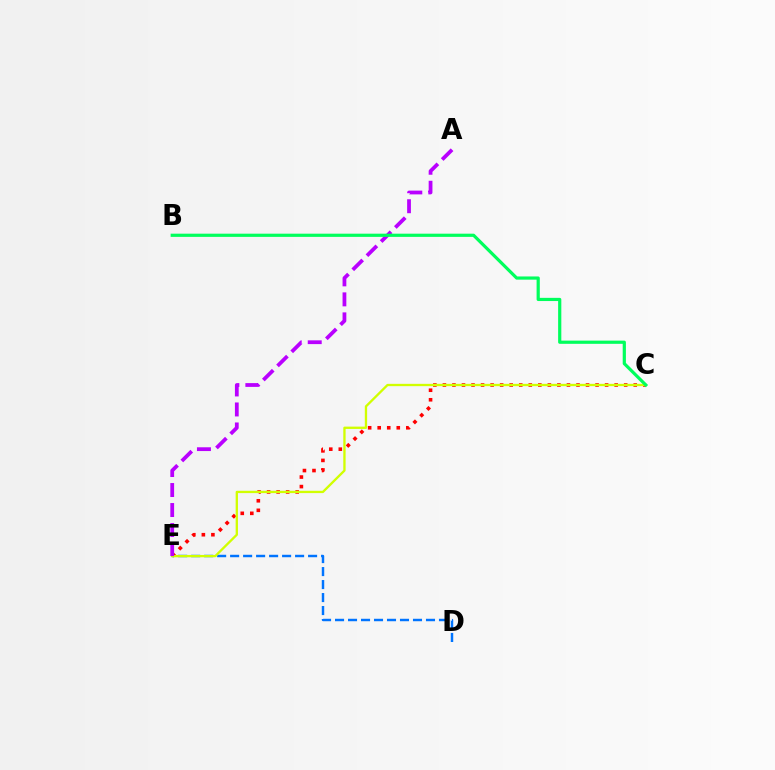{('C', 'E'): [{'color': '#ff0000', 'line_style': 'dotted', 'thickness': 2.59}, {'color': '#d1ff00', 'line_style': 'solid', 'thickness': 1.67}], ('D', 'E'): [{'color': '#0074ff', 'line_style': 'dashed', 'thickness': 1.77}], ('A', 'E'): [{'color': '#b900ff', 'line_style': 'dashed', 'thickness': 2.72}], ('B', 'C'): [{'color': '#00ff5c', 'line_style': 'solid', 'thickness': 2.3}]}